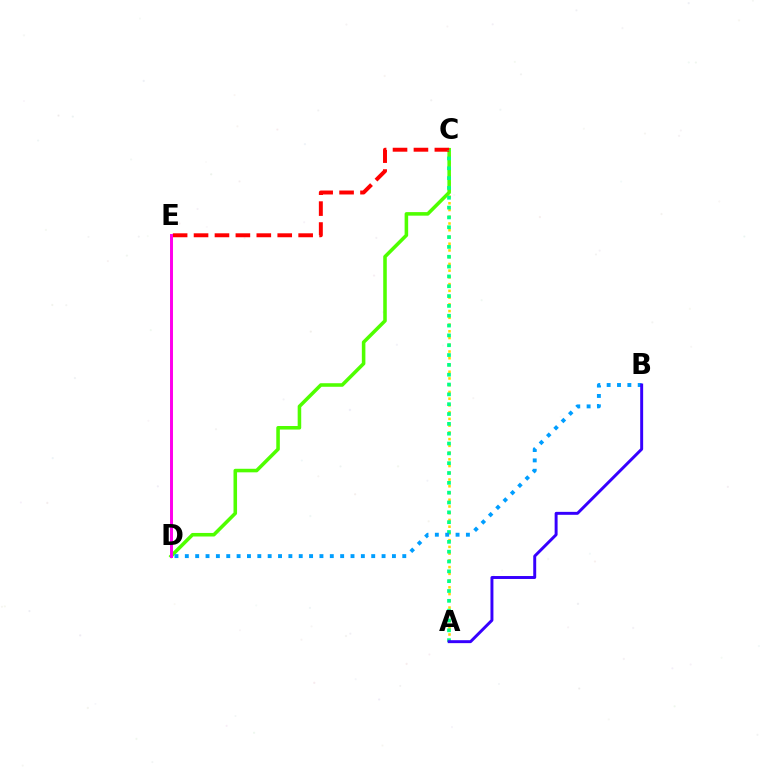{('A', 'C'): [{'color': '#ffd500', 'line_style': 'dotted', 'thickness': 1.83}, {'color': '#00ff86', 'line_style': 'dotted', 'thickness': 2.67}], ('C', 'D'): [{'color': '#4fff00', 'line_style': 'solid', 'thickness': 2.56}], ('C', 'E'): [{'color': '#ff0000', 'line_style': 'dashed', 'thickness': 2.84}], ('D', 'E'): [{'color': '#ff00ed', 'line_style': 'solid', 'thickness': 2.14}], ('B', 'D'): [{'color': '#009eff', 'line_style': 'dotted', 'thickness': 2.81}], ('A', 'B'): [{'color': '#3700ff', 'line_style': 'solid', 'thickness': 2.12}]}